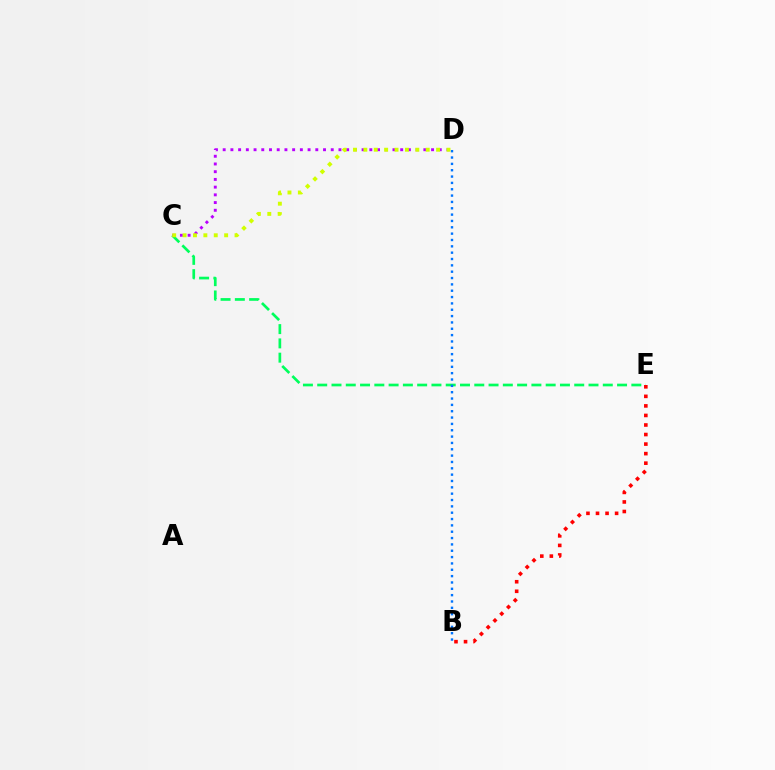{('C', 'E'): [{'color': '#00ff5c', 'line_style': 'dashed', 'thickness': 1.94}], ('B', 'E'): [{'color': '#ff0000', 'line_style': 'dotted', 'thickness': 2.59}], ('B', 'D'): [{'color': '#0074ff', 'line_style': 'dotted', 'thickness': 1.72}], ('C', 'D'): [{'color': '#b900ff', 'line_style': 'dotted', 'thickness': 2.1}, {'color': '#d1ff00', 'line_style': 'dotted', 'thickness': 2.82}]}